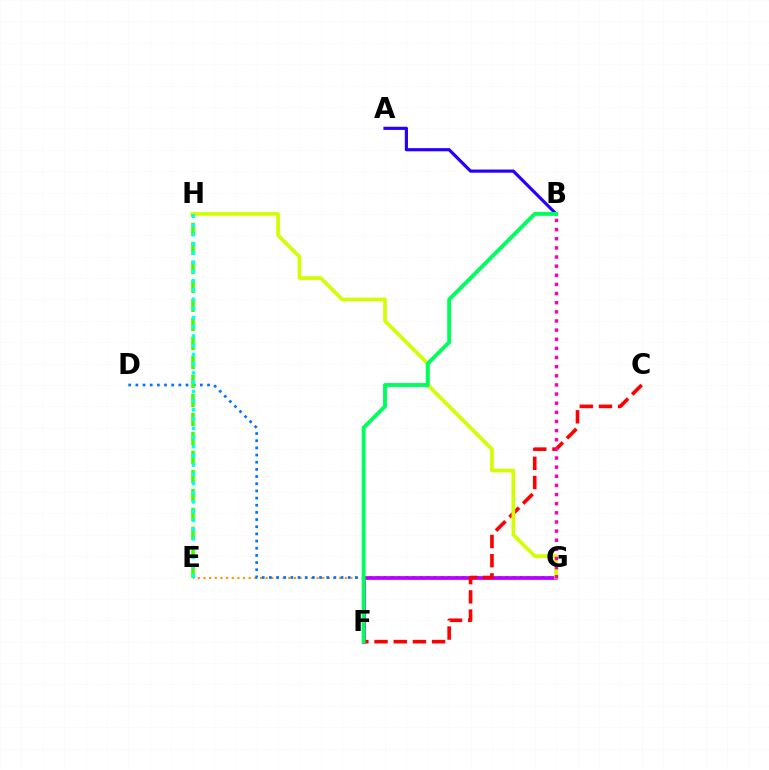{('E', 'G'): [{'color': '#ff9400', 'line_style': 'dotted', 'thickness': 1.54}], ('D', 'G'): [{'color': '#0074ff', 'line_style': 'dotted', 'thickness': 1.95}], ('F', 'G'): [{'color': '#b900ff', 'line_style': 'solid', 'thickness': 2.68}], ('C', 'F'): [{'color': '#ff0000', 'line_style': 'dashed', 'thickness': 2.61}], ('G', 'H'): [{'color': '#d1ff00', 'line_style': 'solid', 'thickness': 2.65}], ('A', 'B'): [{'color': '#2500ff', 'line_style': 'solid', 'thickness': 2.28}], ('B', 'G'): [{'color': '#ff00ac', 'line_style': 'dotted', 'thickness': 2.48}], ('E', 'H'): [{'color': '#3dff00', 'line_style': 'dashed', 'thickness': 2.58}, {'color': '#00fff6', 'line_style': 'dotted', 'thickness': 2.5}], ('B', 'F'): [{'color': '#00ff5c', 'line_style': 'solid', 'thickness': 2.82}]}